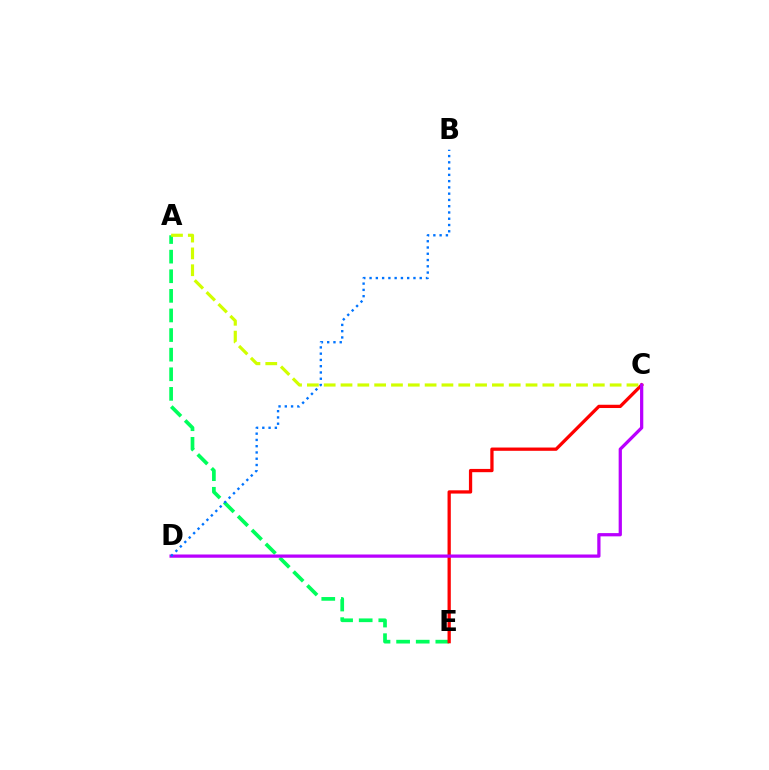{('A', 'E'): [{'color': '#00ff5c', 'line_style': 'dashed', 'thickness': 2.66}], ('C', 'E'): [{'color': '#ff0000', 'line_style': 'solid', 'thickness': 2.36}], ('A', 'C'): [{'color': '#d1ff00', 'line_style': 'dashed', 'thickness': 2.29}], ('C', 'D'): [{'color': '#b900ff', 'line_style': 'solid', 'thickness': 2.34}], ('B', 'D'): [{'color': '#0074ff', 'line_style': 'dotted', 'thickness': 1.7}]}